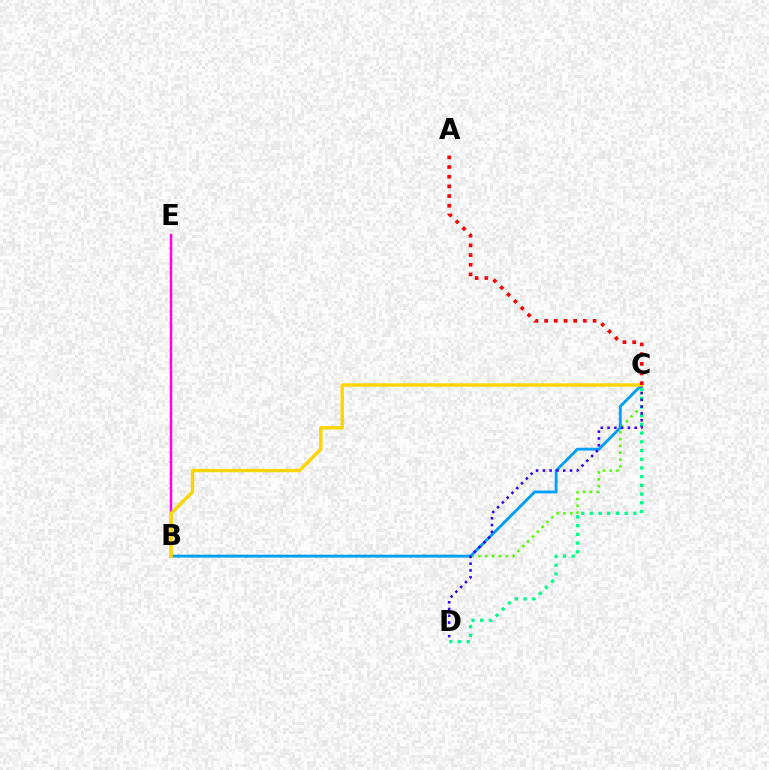{('B', 'C'): [{'color': '#4fff00', 'line_style': 'dotted', 'thickness': 1.86}, {'color': '#009eff', 'line_style': 'solid', 'thickness': 2.05}, {'color': '#ffd500', 'line_style': 'solid', 'thickness': 2.44}], ('B', 'E'): [{'color': '#ff00ed', 'line_style': 'solid', 'thickness': 1.77}], ('C', 'D'): [{'color': '#00ff86', 'line_style': 'dotted', 'thickness': 2.37}, {'color': '#3700ff', 'line_style': 'dotted', 'thickness': 1.84}], ('A', 'C'): [{'color': '#ff0000', 'line_style': 'dotted', 'thickness': 2.63}]}